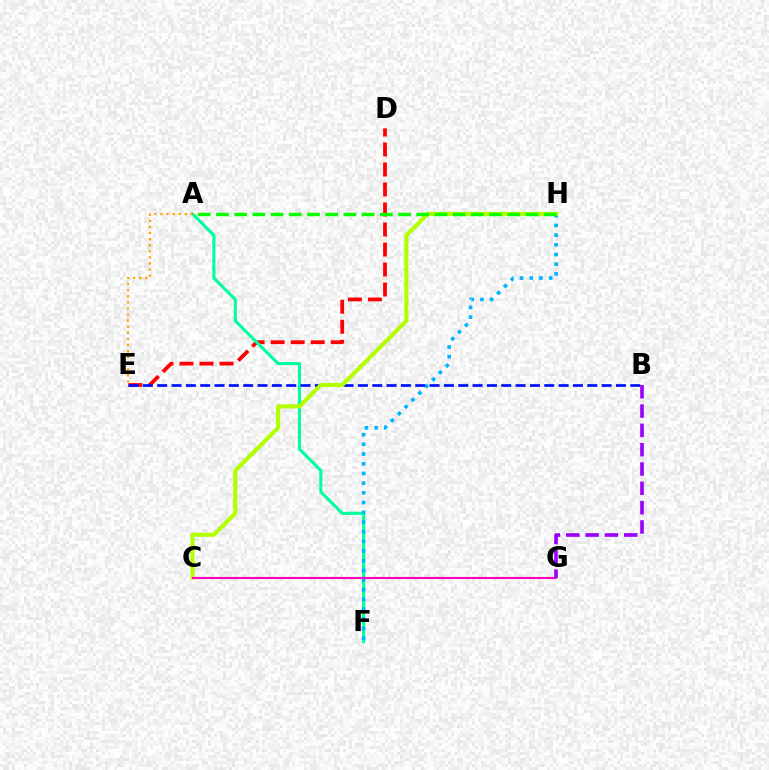{('D', 'E'): [{'color': '#ff0000', 'line_style': 'dashed', 'thickness': 2.72}], ('A', 'F'): [{'color': '#00ff9d', 'line_style': 'solid', 'thickness': 2.24}], ('F', 'H'): [{'color': '#00b5ff', 'line_style': 'dotted', 'thickness': 2.63}], ('B', 'E'): [{'color': '#0010ff', 'line_style': 'dashed', 'thickness': 1.95}], ('C', 'H'): [{'color': '#b3ff00', 'line_style': 'solid', 'thickness': 2.95}], ('A', 'H'): [{'color': '#08ff00', 'line_style': 'dashed', 'thickness': 2.47}], ('C', 'G'): [{'color': '#ff00bd', 'line_style': 'solid', 'thickness': 1.54}], ('B', 'G'): [{'color': '#9b00ff', 'line_style': 'dashed', 'thickness': 2.62}], ('A', 'E'): [{'color': '#ffa500', 'line_style': 'dotted', 'thickness': 1.65}]}